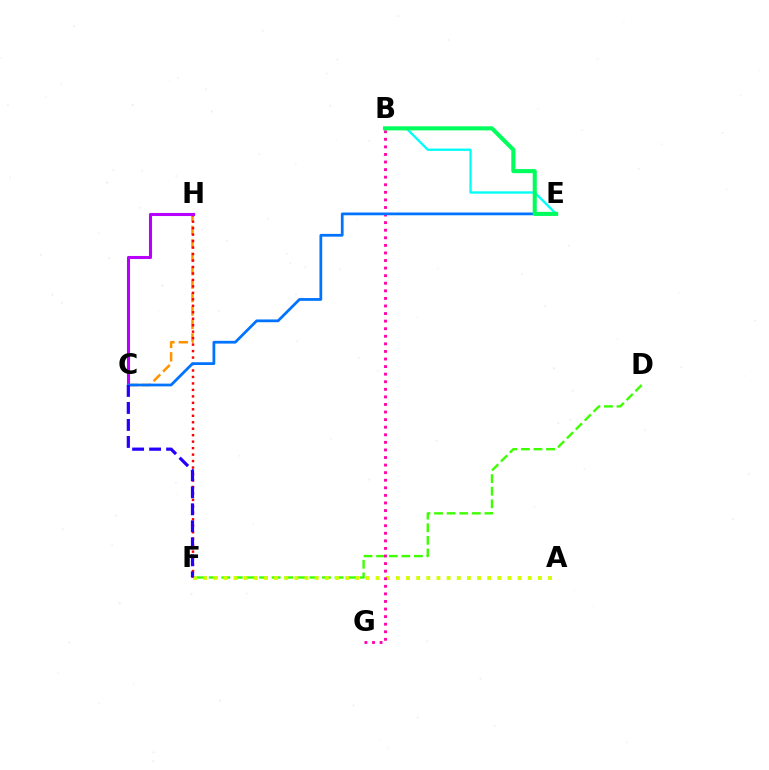{('B', 'E'): [{'color': '#00fff6', 'line_style': 'solid', 'thickness': 1.68}, {'color': '#00ff5c', 'line_style': 'solid', 'thickness': 2.94}], ('C', 'H'): [{'color': '#ff9400', 'line_style': 'dashed', 'thickness': 1.83}, {'color': '#b900ff', 'line_style': 'solid', 'thickness': 2.2}], ('F', 'H'): [{'color': '#ff0000', 'line_style': 'dotted', 'thickness': 1.76}], ('D', 'F'): [{'color': '#3dff00', 'line_style': 'dashed', 'thickness': 1.71}], ('A', 'F'): [{'color': '#d1ff00', 'line_style': 'dotted', 'thickness': 2.76}], ('B', 'G'): [{'color': '#ff00ac', 'line_style': 'dotted', 'thickness': 2.06}], ('C', 'E'): [{'color': '#0074ff', 'line_style': 'solid', 'thickness': 1.99}], ('C', 'F'): [{'color': '#2500ff', 'line_style': 'dashed', 'thickness': 2.31}]}